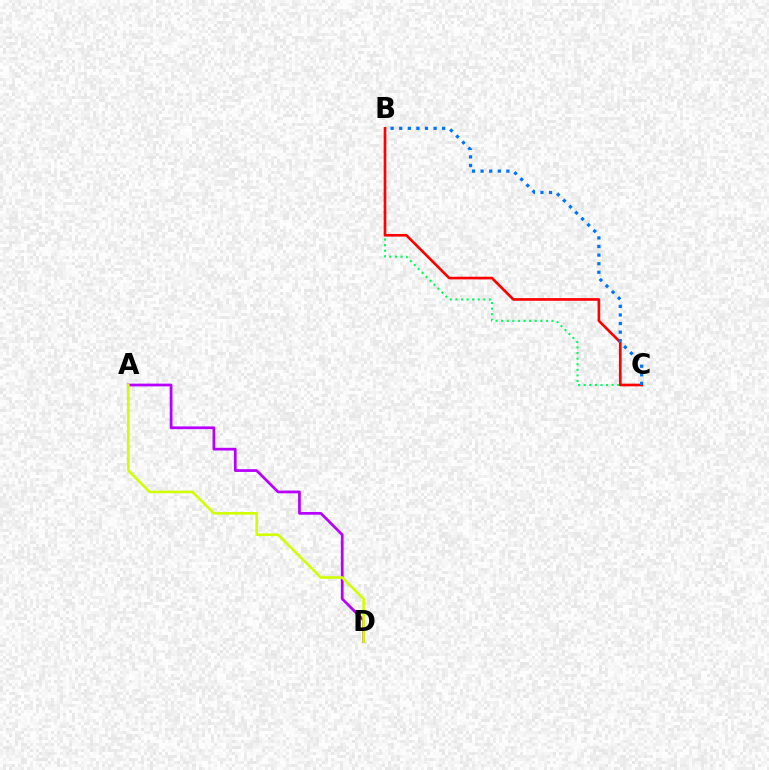{('B', 'C'): [{'color': '#00ff5c', 'line_style': 'dotted', 'thickness': 1.52}, {'color': '#ff0000', 'line_style': 'solid', 'thickness': 1.91}, {'color': '#0074ff', 'line_style': 'dotted', 'thickness': 2.33}], ('A', 'D'): [{'color': '#b900ff', 'line_style': 'solid', 'thickness': 1.97}, {'color': '#d1ff00', 'line_style': 'solid', 'thickness': 1.88}]}